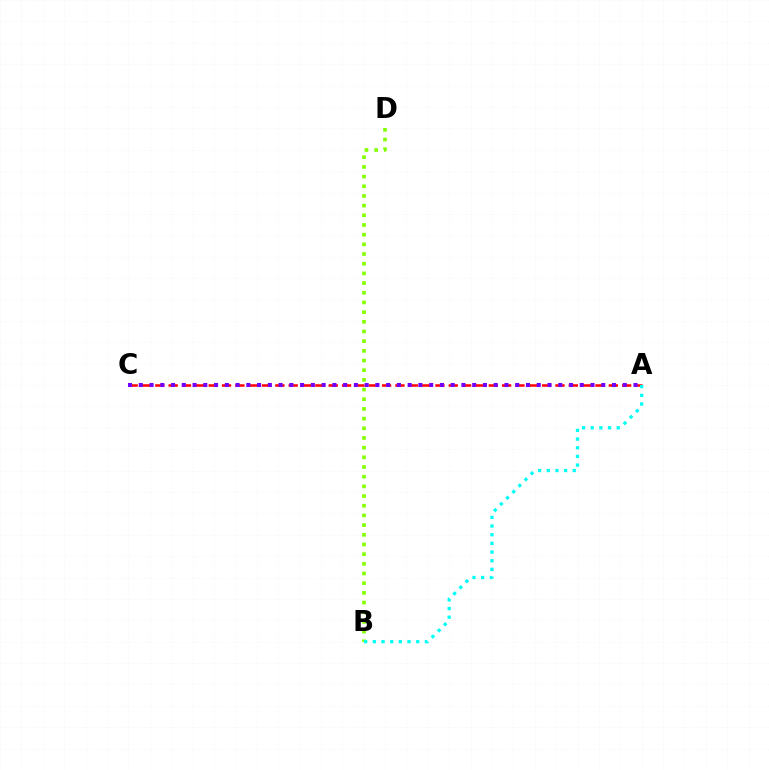{('A', 'C'): [{'color': '#ff0000', 'line_style': 'dashed', 'thickness': 1.81}, {'color': '#7200ff', 'line_style': 'dotted', 'thickness': 2.92}], ('B', 'D'): [{'color': '#84ff00', 'line_style': 'dotted', 'thickness': 2.63}], ('A', 'B'): [{'color': '#00fff6', 'line_style': 'dotted', 'thickness': 2.36}]}